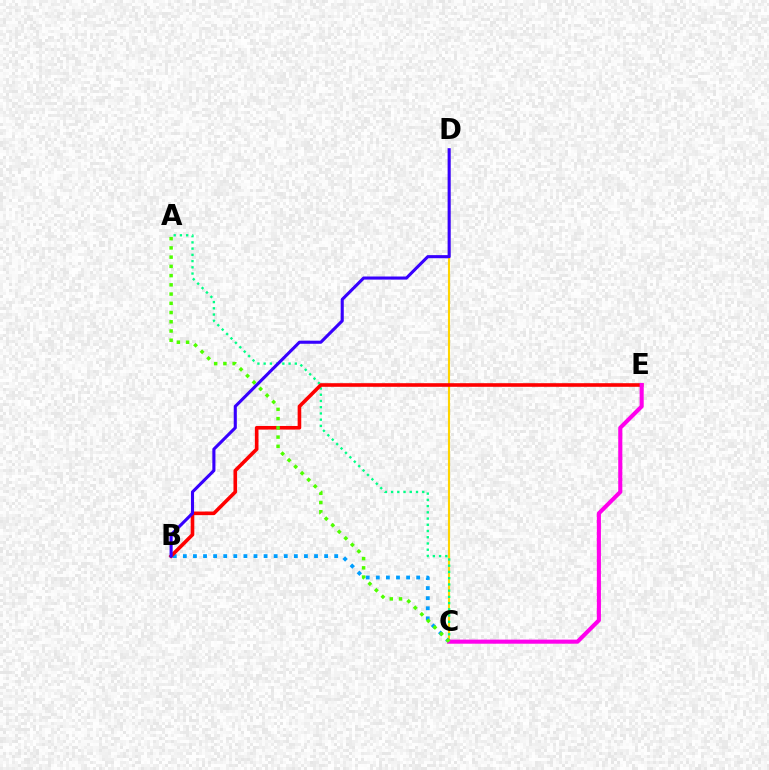{('C', 'D'): [{'color': '#ffd500', 'line_style': 'solid', 'thickness': 1.53}], ('A', 'C'): [{'color': '#00ff86', 'line_style': 'dotted', 'thickness': 1.69}, {'color': '#4fff00', 'line_style': 'dotted', 'thickness': 2.51}], ('B', 'C'): [{'color': '#009eff', 'line_style': 'dotted', 'thickness': 2.74}], ('B', 'E'): [{'color': '#ff0000', 'line_style': 'solid', 'thickness': 2.6}], ('C', 'E'): [{'color': '#ff00ed', 'line_style': 'solid', 'thickness': 2.94}], ('B', 'D'): [{'color': '#3700ff', 'line_style': 'solid', 'thickness': 2.23}]}